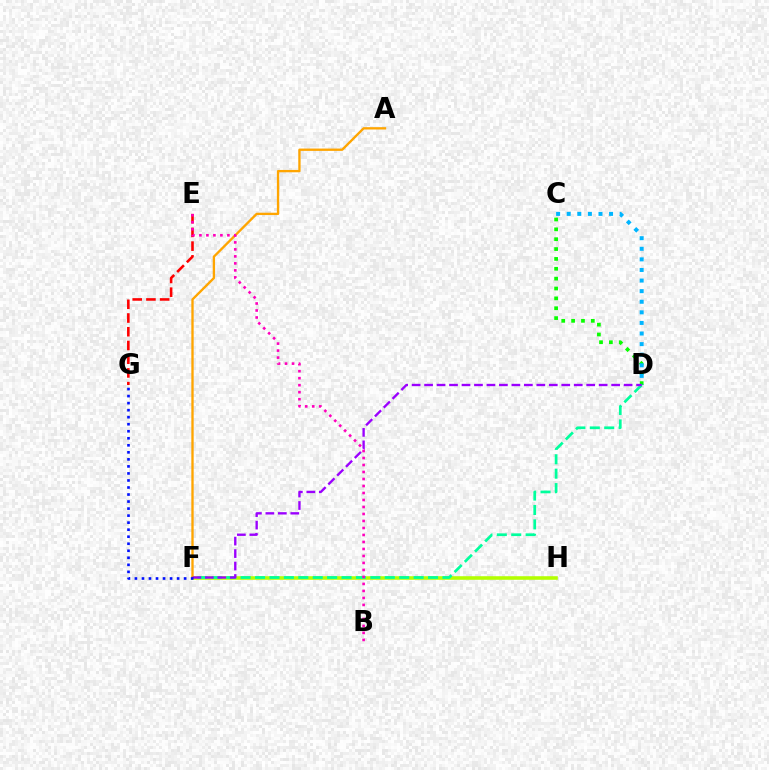{('C', 'D'): [{'color': '#08ff00', 'line_style': 'dotted', 'thickness': 2.68}, {'color': '#00b5ff', 'line_style': 'dotted', 'thickness': 2.88}], ('F', 'H'): [{'color': '#b3ff00', 'line_style': 'solid', 'thickness': 2.57}], ('D', 'F'): [{'color': '#00ff9d', 'line_style': 'dashed', 'thickness': 1.96}, {'color': '#9b00ff', 'line_style': 'dashed', 'thickness': 1.69}], ('E', 'G'): [{'color': '#ff0000', 'line_style': 'dashed', 'thickness': 1.86}], ('A', 'F'): [{'color': '#ffa500', 'line_style': 'solid', 'thickness': 1.68}], ('B', 'E'): [{'color': '#ff00bd', 'line_style': 'dotted', 'thickness': 1.9}], ('F', 'G'): [{'color': '#0010ff', 'line_style': 'dotted', 'thickness': 1.91}]}